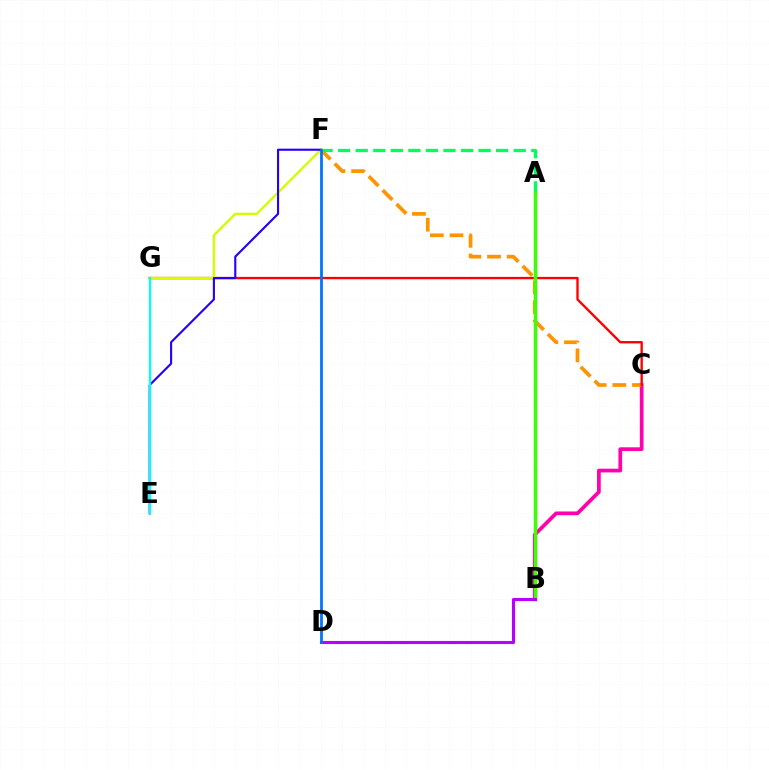{('B', 'C'): [{'color': '#ff00ac', 'line_style': 'solid', 'thickness': 2.68}], ('C', 'F'): [{'color': '#ff9400', 'line_style': 'dashed', 'thickness': 2.67}], ('C', 'G'): [{'color': '#ff0000', 'line_style': 'solid', 'thickness': 1.7}], ('A', 'F'): [{'color': '#00ff5c', 'line_style': 'dashed', 'thickness': 2.38}], ('F', 'G'): [{'color': '#d1ff00', 'line_style': 'solid', 'thickness': 1.71}], ('E', 'F'): [{'color': '#2500ff', 'line_style': 'solid', 'thickness': 1.53}], ('E', 'G'): [{'color': '#00fff6', 'line_style': 'solid', 'thickness': 1.65}], ('A', 'B'): [{'color': '#3dff00', 'line_style': 'solid', 'thickness': 2.51}], ('B', 'D'): [{'color': '#b900ff', 'line_style': 'solid', 'thickness': 2.23}], ('D', 'F'): [{'color': '#0074ff', 'line_style': 'solid', 'thickness': 2.0}]}